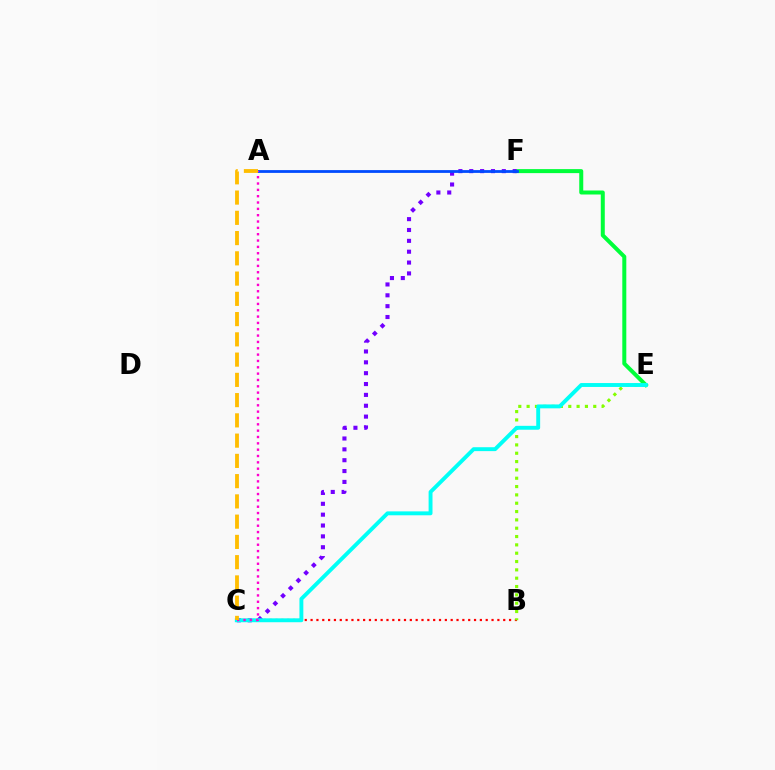{('E', 'F'): [{'color': '#00ff39', 'line_style': 'solid', 'thickness': 2.88}], ('C', 'F'): [{'color': '#7200ff', 'line_style': 'dotted', 'thickness': 2.95}], ('B', 'C'): [{'color': '#ff0000', 'line_style': 'dotted', 'thickness': 1.59}], ('B', 'E'): [{'color': '#84ff00', 'line_style': 'dotted', 'thickness': 2.26}], ('A', 'F'): [{'color': '#004bff', 'line_style': 'solid', 'thickness': 2.01}], ('C', 'E'): [{'color': '#00fff6', 'line_style': 'solid', 'thickness': 2.81}], ('A', 'C'): [{'color': '#ff00cf', 'line_style': 'dotted', 'thickness': 1.72}, {'color': '#ffbd00', 'line_style': 'dashed', 'thickness': 2.75}]}